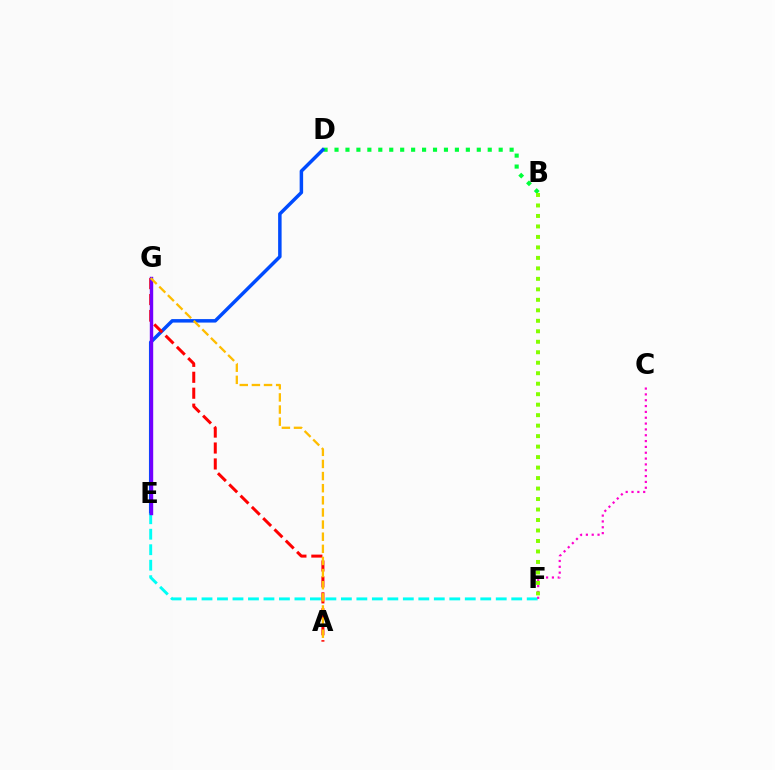{('B', 'D'): [{'color': '#00ff39', 'line_style': 'dotted', 'thickness': 2.97}], ('D', 'E'): [{'color': '#004bff', 'line_style': 'solid', 'thickness': 2.51}], ('E', 'F'): [{'color': '#00fff6', 'line_style': 'dashed', 'thickness': 2.1}], ('A', 'G'): [{'color': '#ff0000', 'line_style': 'dashed', 'thickness': 2.17}, {'color': '#ffbd00', 'line_style': 'dashed', 'thickness': 1.65}], ('E', 'G'): [{'color': '#7200ff', 'line_style': 'solid', 'thickness': 2.45}], ('C', 'F'): [{'color': '#ff00cf', 'line_style': 'dotted', 'thickness': 1.59}], ('B', 'F'): [{'color': '#84ff00', 'line_style': 'dotted', 'thickness': 2.85}]}